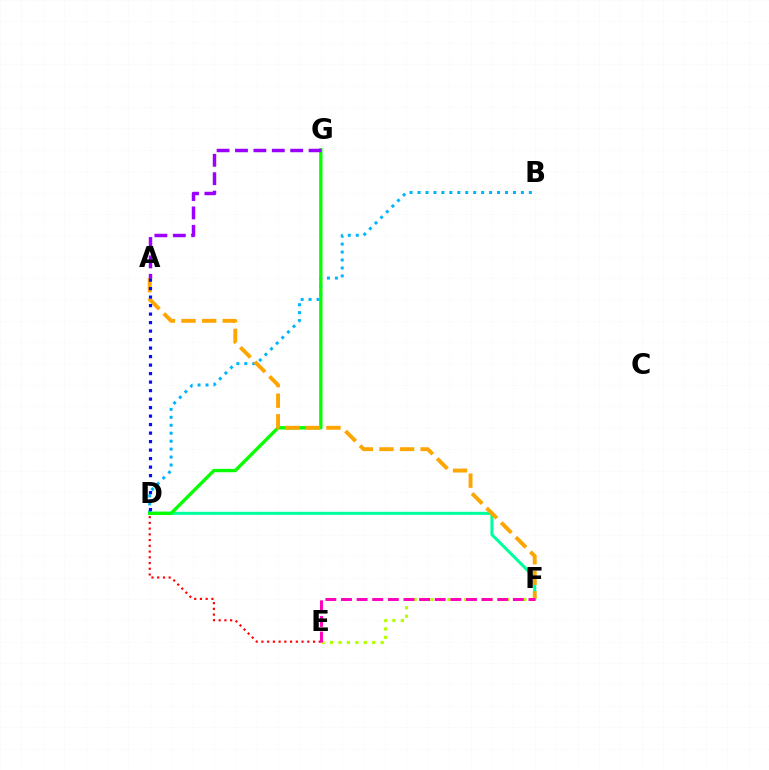{('D', 'F'): [{'color': '#00ff9d', 'line_style': 'solid', 'thickness': 2.2}], ('B', 'D'): [{'color': '#00b5ff', 'line_style': 'dotted', 'thickness': 2.16}], ('D', 'G'): [{'color': '#08ff00', 'line_style': 'solid', 'thickness': 2.41}], ('A', 'F'): [{'color': '#ffa500', 'line_style': 'dashed', 'thickness': 2.8}], ('E', 'F'): [{'color': '#b3ff00', 'line_style': 'dotted', 'thickness': 2.29}, {'color': '#ff00bd', 'line_style': 'dashed', 'thickness': 2.12}], ('A', 'G'): [{'color': '#9b00ff', 'line_style': 'dashed', 'thickness': 2.5}], ('D', 'E'): [{'color': '#ff0000', 'line_style': 'dotted', 'thickness': 1.56}], ('A', 'D'): [{'color': '#0010ff', 'line_style': 'dotted', 'thickness': 2.31}]}